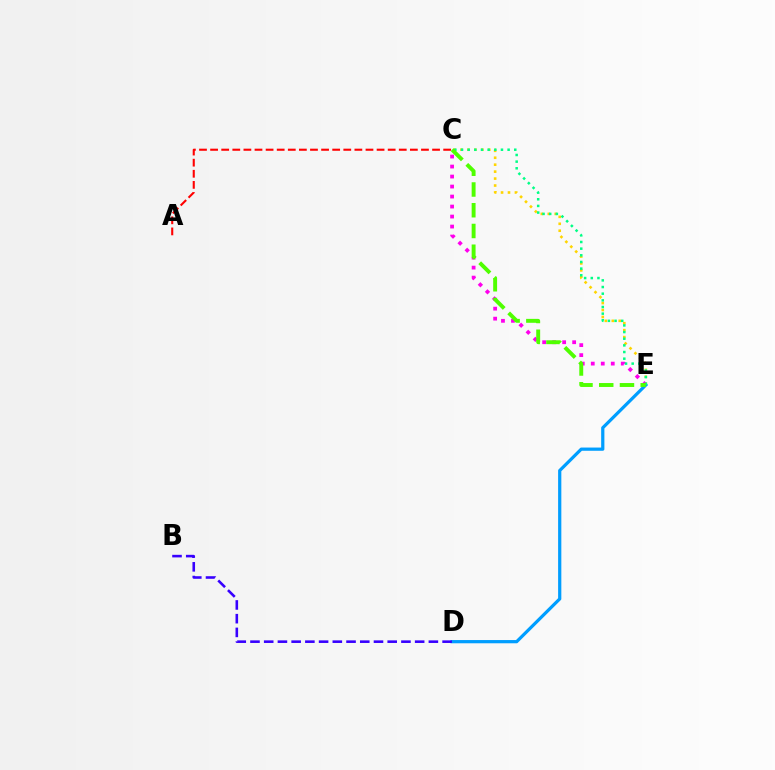{('A', 'C'): [{'color': '#ff0000', 'line_style': 'dashed', 'thickness': 1.51}], ('C', 'E'): [{'color': '#ffd500', 'line_style': 'dotted', 'thickness': 1.89}, {'color': '#ff00ed', 'line_style': 'dotted', 'thickness': 2.72}, {'color': '#00ff86', 'line_style': 'dotted', 'thickness': 1.81}, {'color': '#4fff00', 'line_style': 'dashed', 'thickness': 2.82}], ('D', 'E'): [{'color': '#009eff', 'line_style': 'solid', 'thickness': 2.32}], ('B', 'D'): [{'color': '#3700ff', 'line_style': 'dashed', 'thickness': 1.86}]}